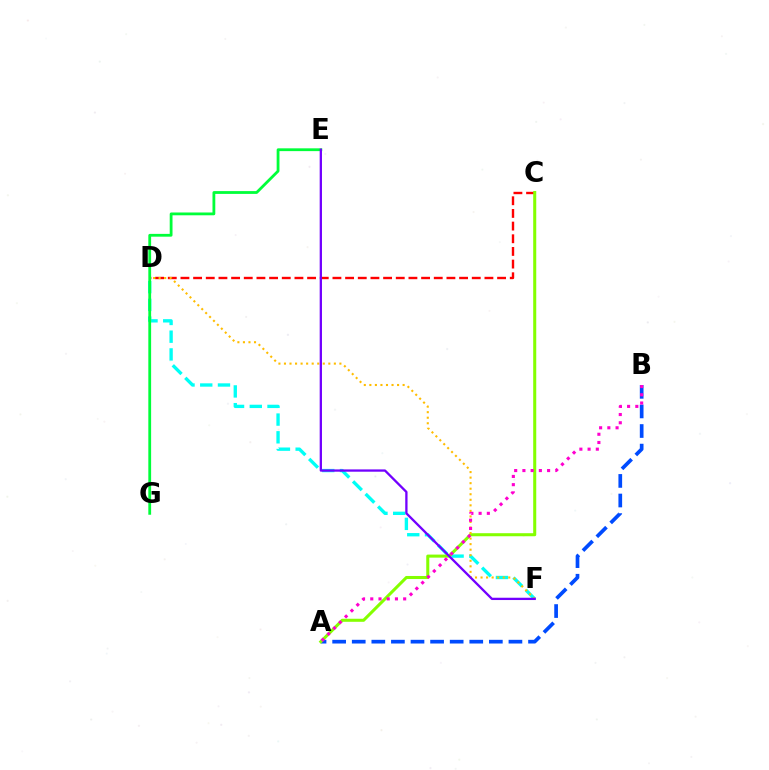{('A', 'B'): [{'color': '#004bff', 'line_style': 'dashed', 'thickness': 2.66}, {'color': '#ff00cf', 'line_style': 'dotted', 'thickness': 2.24}], ('C', 'D'): [{'color': '#ff0000', 'line_style': 'dashed', 'thickness': 1.72}], ('D', 'F'): [{'color': '#00fff6', 'line_style': 'dashed', 'thickness': 2.41}, {'color': '#ffbd00', 'line_style': 'dotted', 'thickness': 1.51}], ('A', 'C'): [{'color': '#84ff00', 'line_style': 'solid', 'thickness': 2.19}], ('E', 'G'): [{'color': '#00ff39', 'line_style': 'solid', 'thickness': 2.02}], ('E', 'F'): [{'color': '#7200ff', 'line_style': 'solid', 'thickness': 1.65}]}